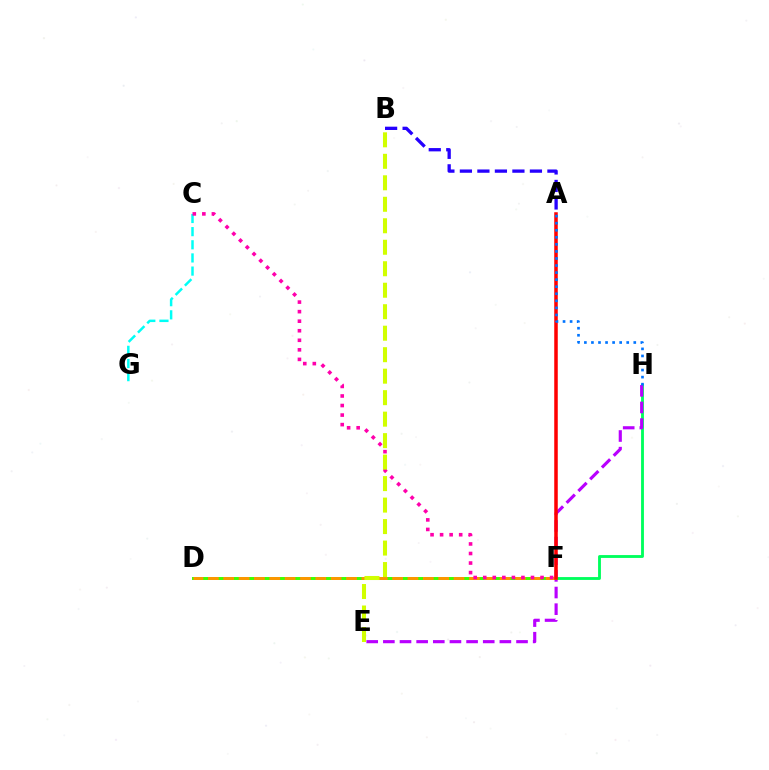{('F', 'H'): [{'color': '#00ff5c', 'line_style': 'solid', 'thickness': 2.05}], ('A', 'B'): [{'color': '#2500ff', 'line_style': 'dashed', 'thickness': 2.38}], ('E', 'H'): [{'color': '#b900ff', 'line_style': 'dashed', 'thickness': 2.26}], ('D', 'F'): [{'color': '#3dff00', 'line_style': 'solid', 'thickness': 2.14}, {'color': '#ff9400', 'line_style': 'dashed', 'thickness': 2.09}], ('C', 'G'): [{'color': '#00fff6', 'line_style': 'dashed', 'thickness': 1.79}], ('C', 'F'): [{'color': '#ff00ac', 'line_style': 'dotted', 'thickness': 2.59}], ('A', 'F'): [{'color': '#ff0000', 'line_style': 'solid', 'thickness': 2.54}], ('B', 'E'): [{'color': '#d1ff00', 'line_style': 'dashed', 'thickness': 2.92}], ('A', 'H'): [{'color': '#0074ff', 'line_style': 'dotted', 'thickness': 1.92}]}